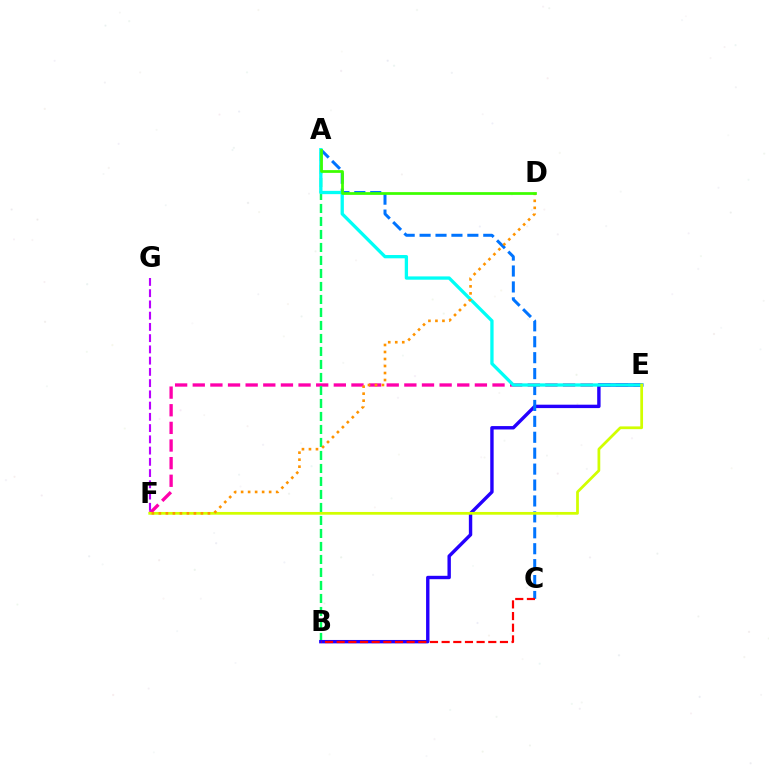{('E', 'F'): [{'color': '#ff00ac', 'line_style': 'dashed', 'thickness': 2.4}, {'color': '#d1ff00', 'line_style': 'solid', 'thickness': 1.98}], ('A', 'B'): [{'color': '#00ff5c', 'line_style': 'dashed', 'thickness': 1.77}], ('B', 'E'): [{'color': '#2500ff', 'line_style': 'solid', 'thickness': 2.45}], ('A', 'C'): [{'color': '#0074ff', 'line_style': 'dashed', 'thickness': 2.16}], ('A', 'E'): [{'color': '#00fff6', 'line_style': 'solid', 'thickness': 2.37}], ('D', 'F'): [{'color': '#ff9400', 'line_style': 'dotted', 'thickness': 1.9}], ('F', 'G'): [{'color': '#b900ff', 'line_style': 'dashed', 'thickness': 1.53}], ('A', 'D'): [{'color': '#3dff00', 'line_style': 'solid', 'thickness': 1.98}], ('B', 'C'): [{'color': '#ff0000', 'line_style': 'dashed', 'thickness': 1.58}]}